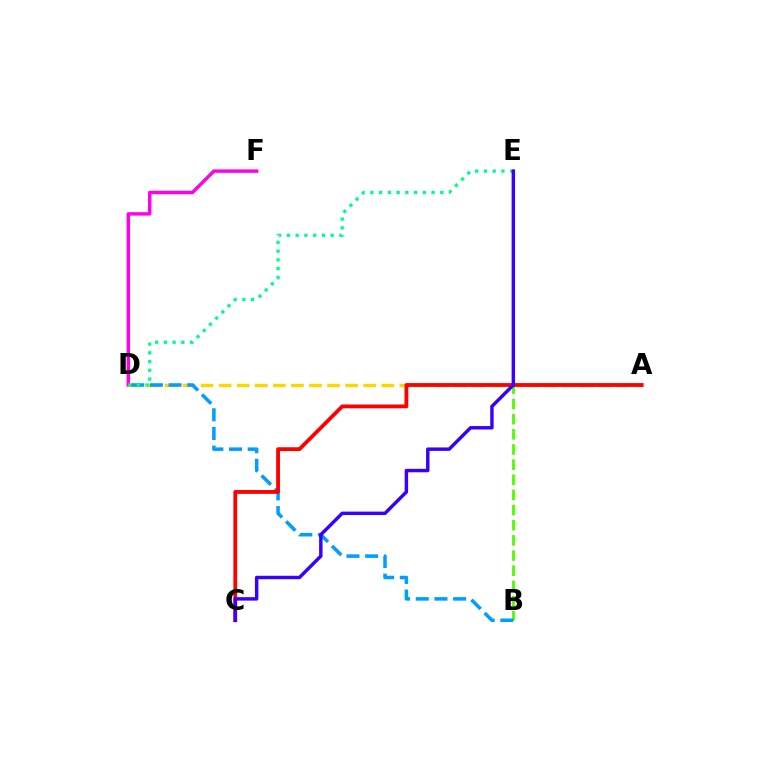{('D', 'F'): [{'color': '#ff00ed', 'line_style': 'solid', 'thickness': 2.48}], ('B', 'E'): [{'color': '#4fff00', 'line_style': 'dashed', 'thickness': 2.06}], ('A', 'D'): [{'color': '#ffd500', 'line_style': 'dashed', 'thickness': 2.45}], ('B', 'D'): [{'color': '#009eff', 'line_style': 'dashed', 'thickness': 2.54}], ('A', 'C'): [{'color': '#ff0000', 'line_style': 'solid', 'thickness': 2.75}], ('D', 'E'): [{'color': '#00ff86', 'line_style': 'dotted', 'thickness': 2.38}], ('C', 'E'): [{'color': '#3700ff', 'line_style': 'solid', 'thickness': 2.48}]}